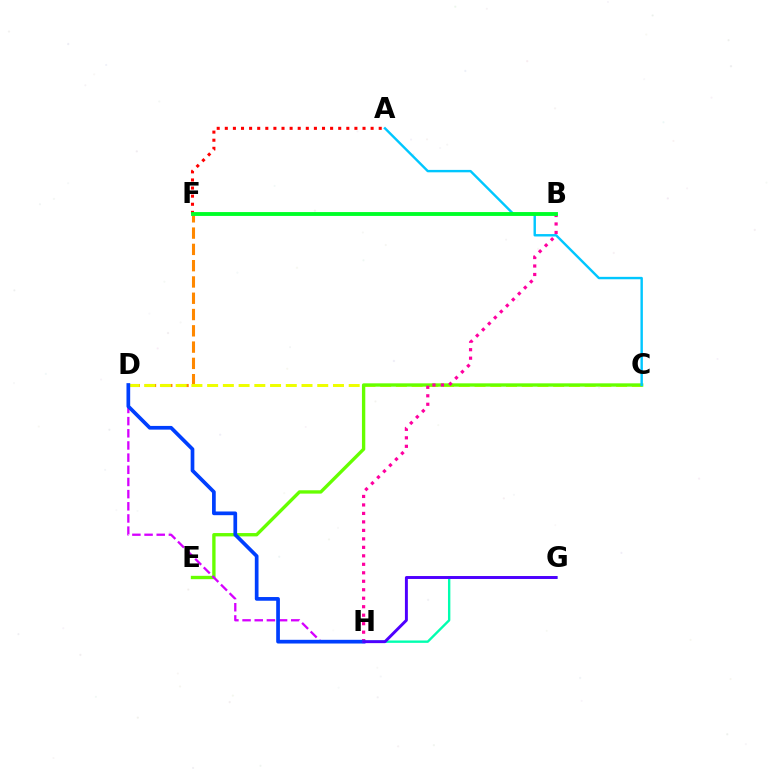{('D', 'F'): [{'color': '#ff8800', 'line_style': 'dashed', 'thickness': 2.21}], ('C', 'D'): [{'color': '#eeff00', 'line_style': 'dashed', 'thickness': 2.14}], ('C', 'E'): [{'color': '#66ff00', 'line_style': 'solid', 'thickness': 2.41}], ('D', 'H'): [{'color': '#d600ff', 'line_style': 'dashed', 'thickness': 1.65}, {'color': '#003fff', 'line_style': 'solid', 'thickness': 2.67}], ('B', 'H'): [{'color': '#ff00a0', 'line_style': 'dotted', 'thickness': 2.3}], ('A', 'F'): [{'color': '#ff0000', 'line_style': 'dotted', 'thickness': 2.2}], ('G', 'H'): [{'color': '#00ffaf', 'line_style': 'solid', 'thickness': 1.71}, {'color': '#4f00ff', 'line_style': 'solid', 'thickness': 2.11}], ('A', 'C'): [{'color': '#00c7ff', 'line_style': 'solid', 'thickness': 1.74}], ('B', 'F'): [{'color': '#00ff27', 'line_style': 'solid', 'thickness': 2.78}]}